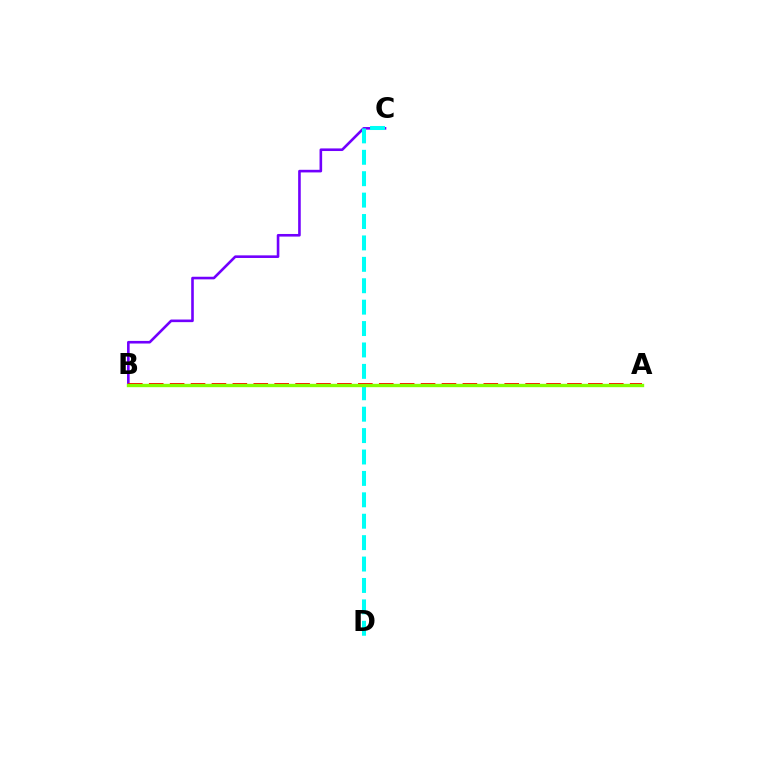{('B', 'C'): [{'color': '#7200ff', 'line_style': 'solid', 'thickness': 1.88}], ('A', 'B'): [{'color': '#ff0000', 'line_style': 'dashed', 'thickness': 2.84}, {'color': '#84ff00', 'line_style': 'solid', 'thickness': 2.42}], ('C', 'D'): [{'color': '#00fff6', 'line_style': 'dashed', 'thickness': 2.91}]}